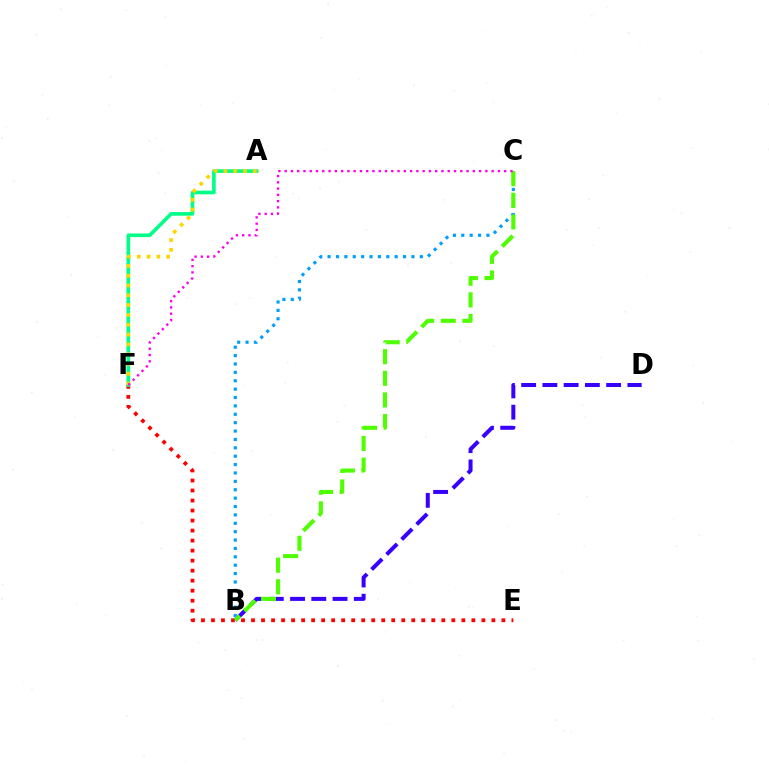{('E', 'F'): [{'color': '#ff0000', 'line_style': 'dotted', 'thickness': 2.72}], ('A', 'F'): [{'color': '#00ff86', 'line_style': 'solid', 'thickness': 2.62}, {'color': '#ffd500', 'line_style': 'dotted', 'thickness': 2.67}], ('B', 'D'): [{'color': '#3700ff', 'line_style': 'dashed', 'thickness': 2.89}], ('B', 'C'): [{'color': '#009eff', 'line_style': 'dotted', 'thickness': 2.28}, {'color': '#4fff00', 'line_style': 'dashed', 'thickness': 2.94}], ('C', 'F'): [{'color': '#ff00ed', 'line_style': 'dotted', 'thickness': 1.7}]}